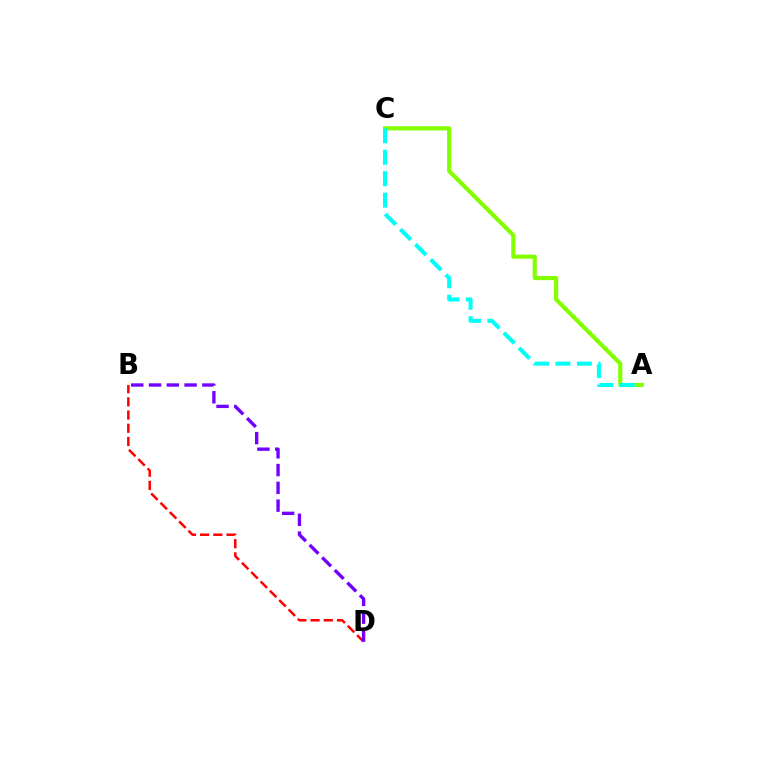{('B', 'D'): [{'color': '#ff0000', 'line_style': 'dashed', 'thickness': 1.79}, {'color': '#7200ff', 'line_style': 'dashed', 'thickness': 2.42}], ('A', 'C'): [{'color': '#84ff00', 'line_style': 'solid', 'thickness': 2.99}, {'color': '#00fff6', 'line_style': 'dashed', 'thickness': 2.91}]}